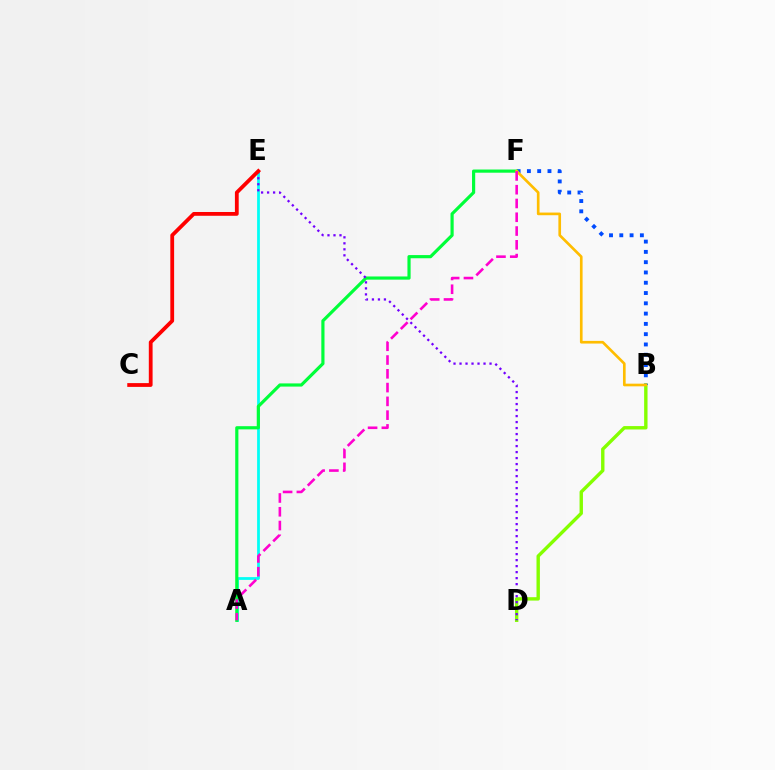{('B', 'D'): [{'color': '#84ff00', 'line_style': 'solid', 'thickness': 2.44}], ('B', 'F'): [{'color': '#004bff', 'line_style': 'dotted', 'thickness': 2.79}, {'color': '#ffbd00', 'line_style': 'solid', 'thickness': 1.92}], ('A', 'E'): [{'color': '#00fff6', 'line_style': 'solid', 'thickness': 1.99}], ('A', 'F'): [{'color': '#00ff39', 'line_style': 'solid', 'thickness': 2.29}, {'color': '#ff00cf', 'line_style': 'dashed', 'thickness': 1.87}], ('D', 'E'): [{'color': '#7200ff', 'line_style': 'dotted', 'thickness': 1.63}], ('C', 'E'): [{'color': '#ff0000', 'line_style': 'solid', 'thickness': 2.73}]}